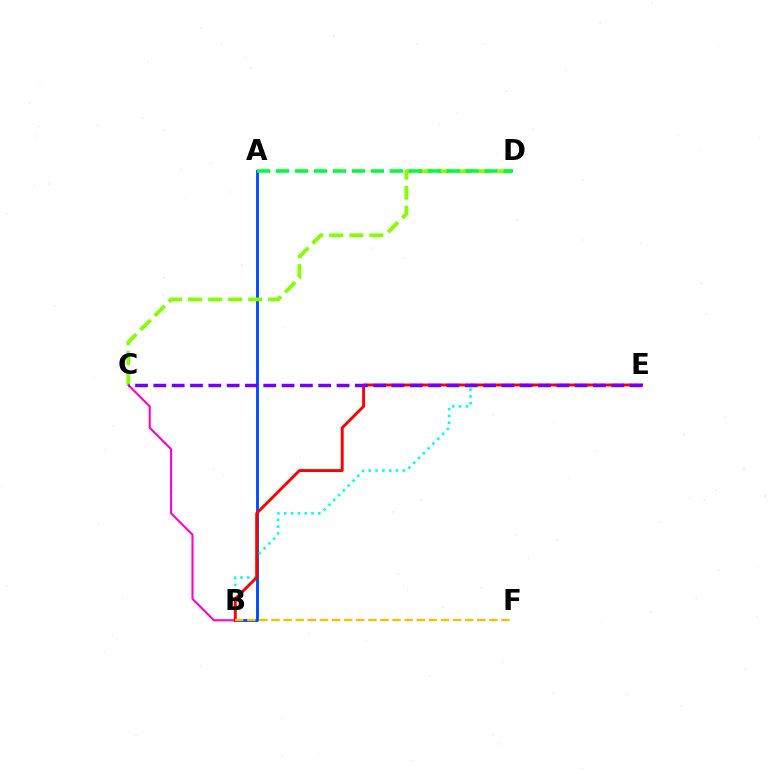{('B', 'C'): [{'color': '#ff00cf', 'line_style': 'solid', 'thickness': 1.5}], ('A', 'B'): [{'color': '#004bff', 'line_style': 'solid', 'thickness': 2.07}], ('B', 'E'): [{'color': '#00fff6', 'line_style': 'dotted', 'thickness': 1.85}, {'color': '#ff0000', 'line_style': 'solid', 'thickness': 2.09}], ('C', 'D'): [{'color': '#84ff00', 'line_style': 'dashed', 'thickness': 2.72}], ('A', 'D'): [{'color': '#00ff39', 'line_style': 'dashed', 'thickness': 2.58}], ('B', 'F'): [{'color': '#ffbd00', 'line_style': 'dashed', 'thickness': 1.64}], ('C', 'E'): [{'color': '#7200ff', 'line_style': 'dashed', 'thickness': 2.49}]}